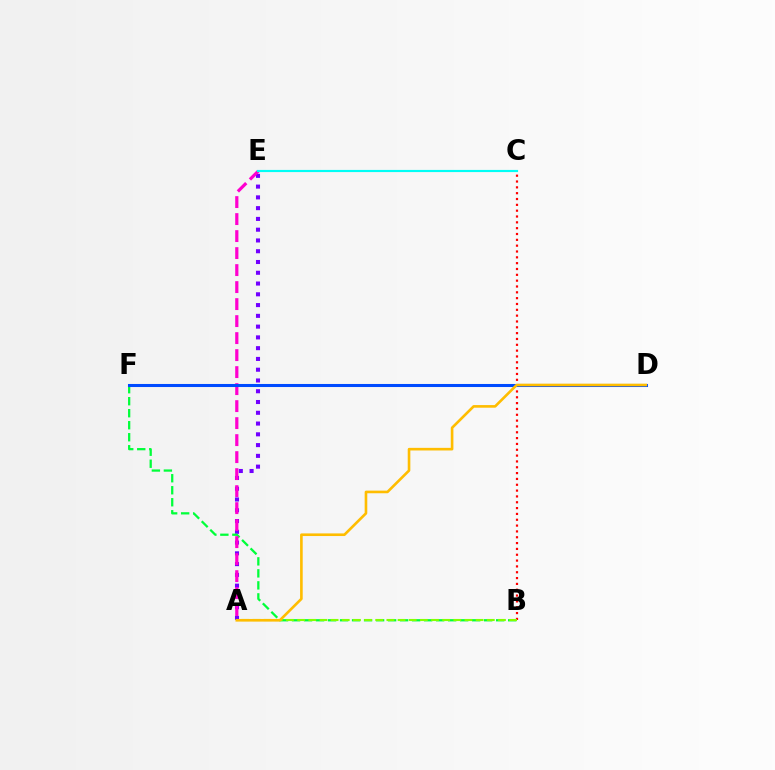{('A', 'E'): [{'color': '#7200ff', 'line_style': 'dotted', 'thickness': 2.93}, {'color': '#ff00cf', 'line_style': 'dashed', 'thickness': 2.31}], ('B', 'C'): [{'color': '#ff0000', 'line_style': 'dotted', 'thickness': 1.58}], ('B', 'F'): [{'color': '#00ff39', 'line_style': 'dashed', 'thickness': 1.63}], ('A', 'B'): [{'color': '#84ff00', 'line_style': 'dashed', 'thickness': 1.52}], ('D', 'F'): [{'color': '#004bff', 'line_style': 'solid', 'thickness': 2.2}], ('A', 'D'): [{'color': '#ffbd00', 'line_style': 'solid', 'thickness': 1.89}], ('C', 'E'): [{'color': '#00fff6', 'line_style': 'solid', 'thickness': 1.55}]}